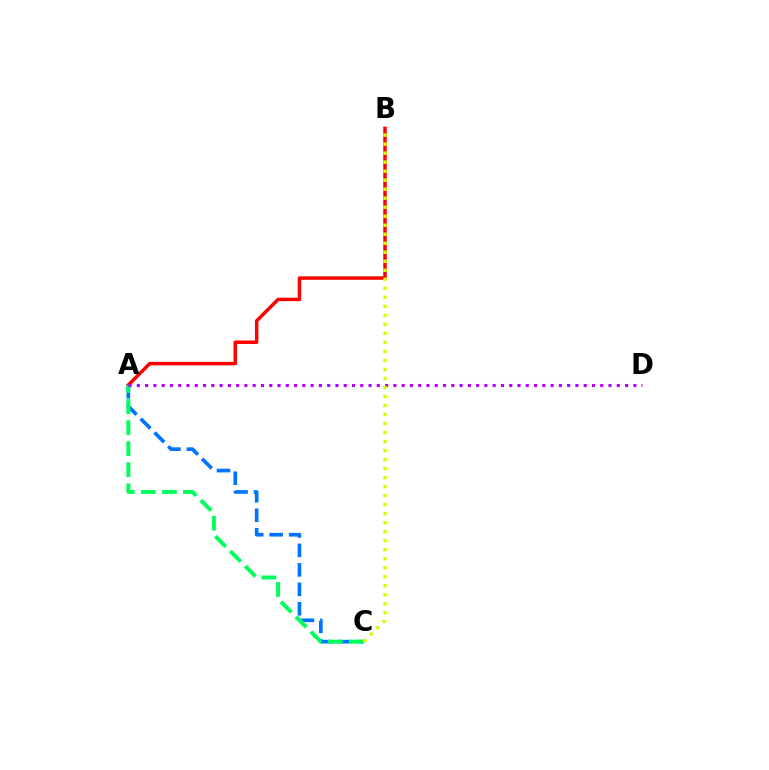{('A', 'C'): [{'color': '#0074ff', 'line_style': 'dashed', 'thickness': 2.65}, {'color': '#00ff5c', 'line_style': 'dashed', 'thickness': 2.86}], ('A', 'B'): [{'color': '#ff0000', 'line_style': 'solid', 'thickness': 2.51}], ('A', 'D'): [{'color': '#b900ff', 'line_style': 'dotted', 'thickness': 2.25}], ('B', 'C'): [{'color': '#d1ff00', 'line_style': 'dotted', 'thickness': 2.45}]}